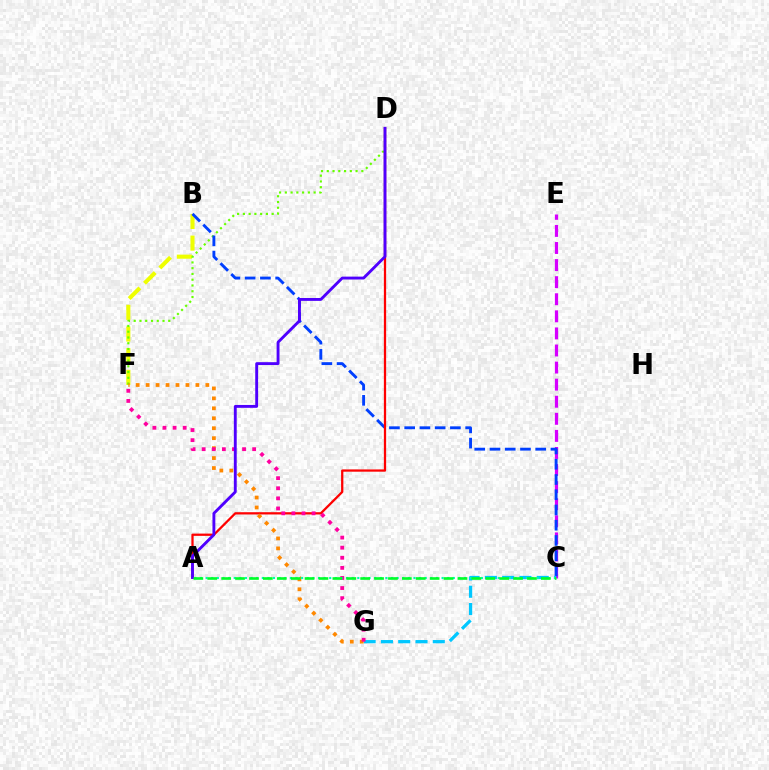{('B', 'F'): [{'color': '#eeff00', 'line_style': 'dashed', 'thickness': 2.94}], ('D', 'F'): [{'color': '#66ff00', 'line_style': 'dotted', 'thickness': 1.56}], ('C', 'E'): [{'color': '#d600ff', 'line_style': 'dashed', 'thickness': 2.32}], ('B', 'C'): [{'color': '#003fff', 'line_style': 'dashed', 'thickness': 2.07}], ('A', 'D'): [{'color': '#ff0000', 'line_style': 'solid', 'thickness': 1.63}, {'color': '#4f00ff', 'line_style': 'solid', 'thickness': 2.07}], ('C', 'G'): [{'color': '#00c7ff', 'line_style': 'dashed', 'thickness': 2.35}], ('F', 'G'): [{'color': '#ff8800', 'line_style': 'dotted', 'thickness': 2.7}, {'color': '#ff00a0', 'line_style': 'dotted', 'thickness': 2.74}], ('A', 'C'): [{'color': '#00ffaf', 'line_style': 'dotted', 'thickness': 1.53}, {'color': '#00ff27', 'line_style': 'dashed', 'thickness': 1.89}]}